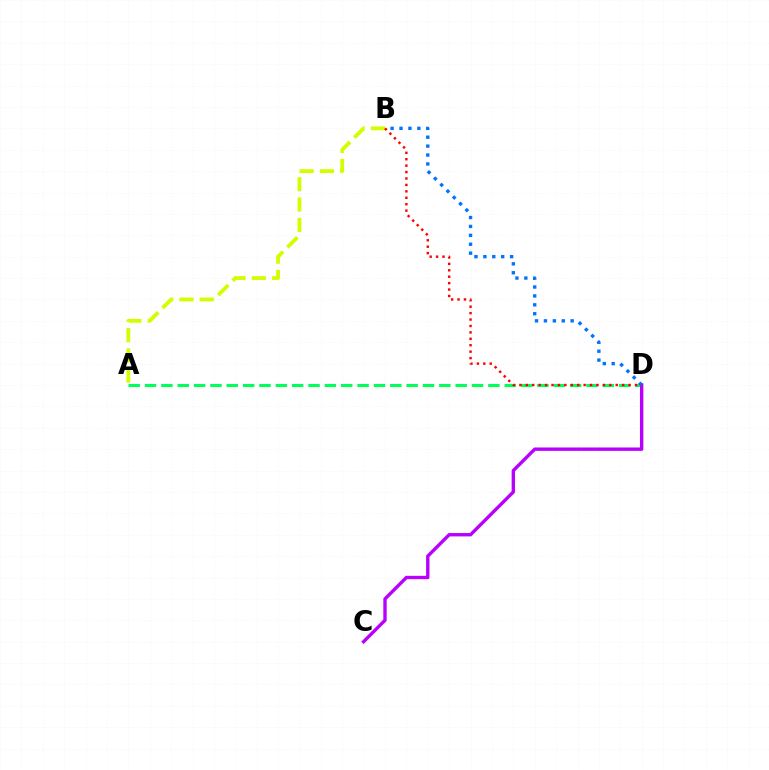{('A', 'B'): [{'color': '#d1ff00', 'line_style': 'dashed', 'thickness': 2.76}], ('A', 'D'): [{'color': '#00ff5c', 'line_style': 'dashed', 'thickness': 2.22}], ('C', 'D'): [{'color': '#b900ff', 'line_style': 'solid', 'thickness': 2.43}], ('B', 'D'): [{'color': '#0074ff', 'line_style': 'dotted', 'thickness': 2.42}, {'color': '#ff0000', 'line_style': 'dotted', 'thickness': 1.75}]}